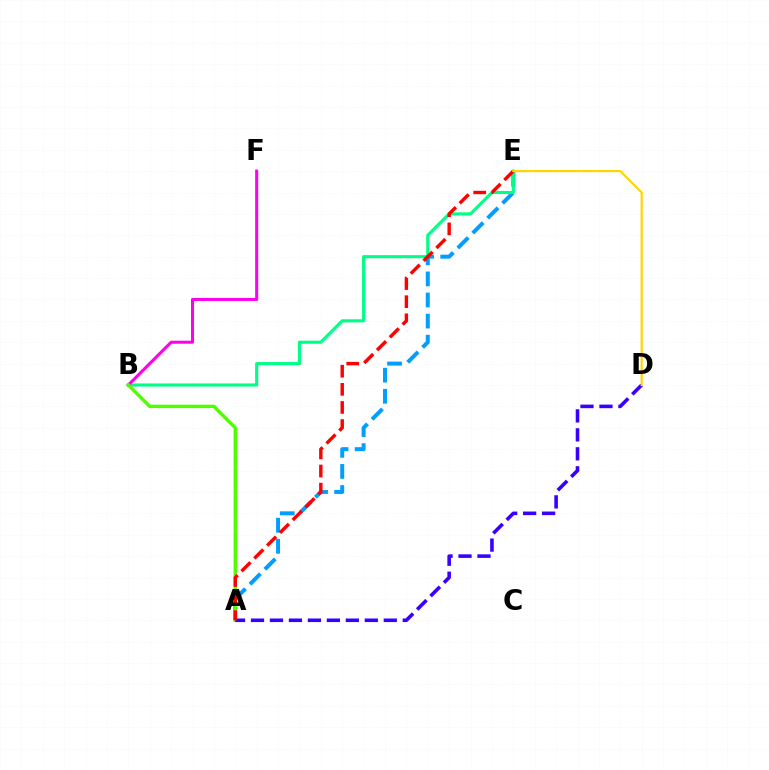{('A', 'E'): [{'color': '#009eff', 'line_style': 'dashed', 'thickness': 2.86}, {'color': '#ff0000', 'line_style': 'dashed', 'thickness': 2.46}], ('B', 'E'): [{'color': '#00ff86', 'line_style': 'solid', 'thickness': 2.25}], ('B', 'F'): [{'color': '#ff00ed', 'line_style': 'solid', 'thickness': 2.19}], ('A', 'B'): [{'color': '#4fff00', 'line_style': 'solid', 'thickness': 2.47}], ('A', 'D'): [{'color': '#3700ff', 'line_style': 'dashed', 'thickness': 2.58}], ('D', 'E'): [{'color': '#ffd500', 'line_style': 'solid', 'thickness': 1.56}]}